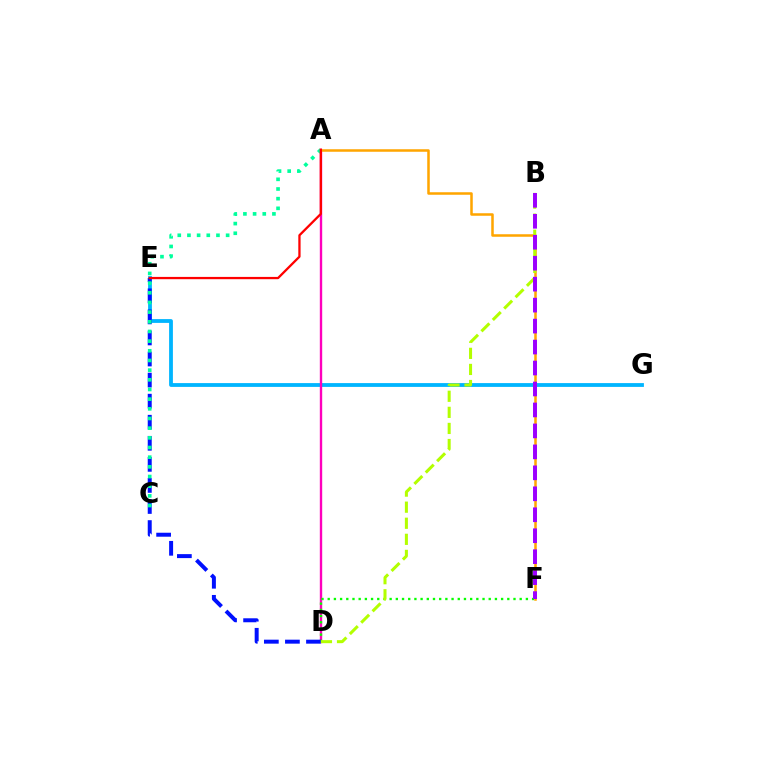{('E', 'G'): [{'color': '#00b5ff', 'line_style': 'solid', 'thickness': 2.74}], ('A', 'D'): [{'color': '#ff00bd', 'line_style': 'solid', 'thickness': 1.71}], ('D', 'F'): [{'color': '#08ff00', 'line_style': 'dotted', 'thickness': 1.68}], ('D', 'E'): [{'color': '#0010ff', 'line_style': 'dashed', 'thickness': 2.86}], ('A', 'C'): [{'color': '#00ff9d', 'line_style': 'dotted', 'thickness': 2.63}], ('A', 'F'): [{'color': '#ffa500', 'line_style': 'solid', 'thickness': 1.82}], ('B', 'D'): [{'color': '#b3ff00', 'line_style': 'dashed', 'thickness': 2.18}], ('B', 'F'): [{'color': '#9b00ff', 'line_style': 'dashed', 'thickness': 2.85}], ('A', 'E'): [{'color': '#ff0000', 'line_style': 'solid', 'thickness': 1.64}]}